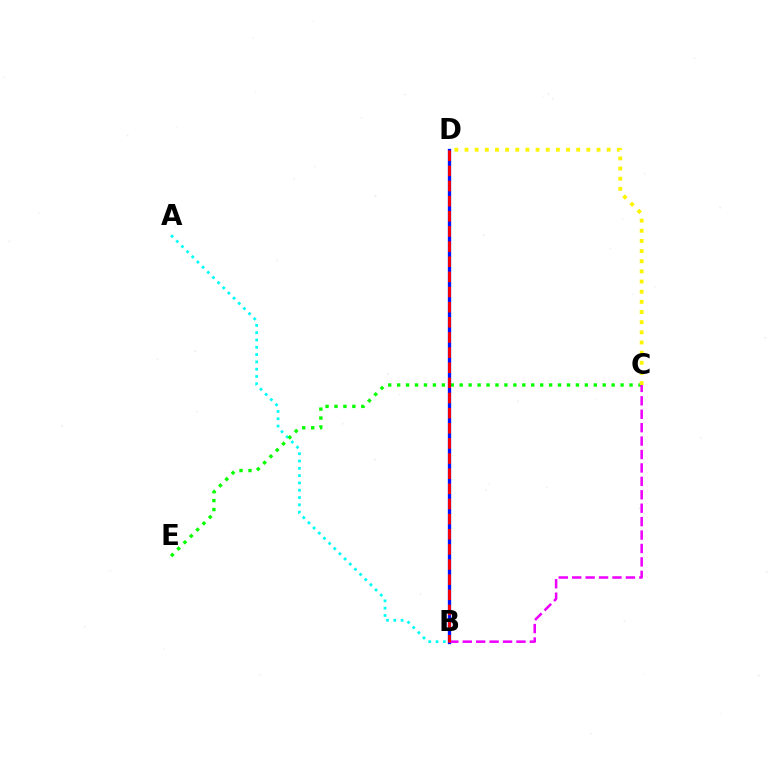{('A', 'B'): [{'color': '#00fff6', 'line_style': 'dotted', 'thickness': 1.98}], ('C', 'E'): [{'color': '#08ff00', 'line_style': 'dotted', 'thickness': 2.43}], ('B', 'D'): [{'color': '#0010ff', 'line_style': 'solid', 'thickness': 2.38}, {'color': '#ff0000', 'line_style': 'dashed', 'thickness': 2.06}], ('C', 'D'): [{'color': '#fcf500', 'line_style': 'dotted', 'thickness': 2.76}], ('B', 'C'): [{'color': '#ee00ff', 'line_style': 'dashed', 'thickness': 1.82}]}